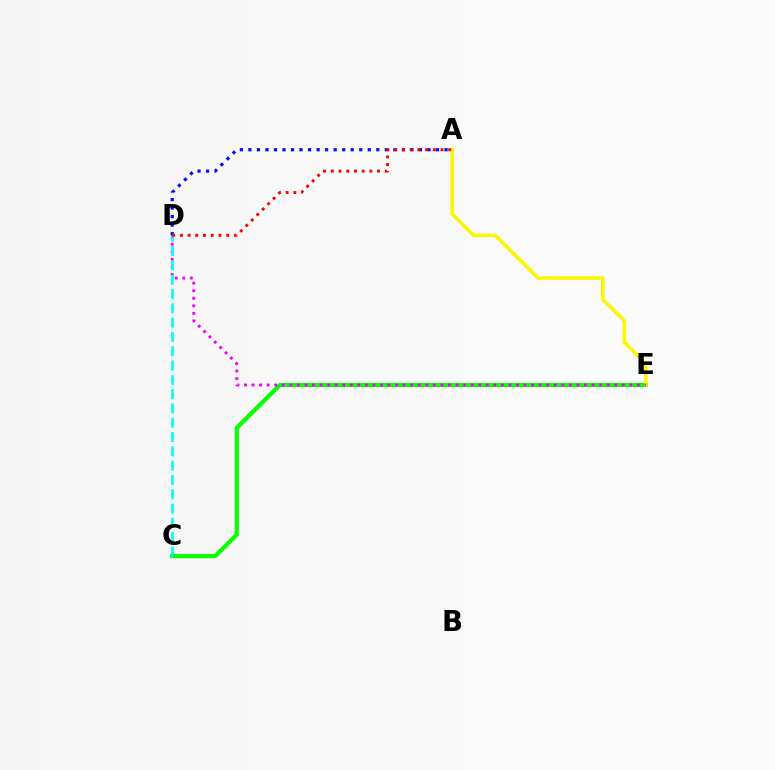{('C', 'E'): [{'color': '#08ff00', 'line_style': 'solid', 'thickness': 3.0}], ('A', 'E'): [{'color': '#fcf500', 'line_style': 'solid', 'thickness': 2.55}], ('A', 'D'): [{'color': '#0010ff', 'line_style': 'dotted', 'thickness': 2.32}, {'color': '#ff0000', 'line_style': 'dotted', 'thickness': 2.1}], ('D', 'E'): [{'color': '#ee00ff', 'line_style': 'dotted', 'thickness': 2.05}], ('C', 'D'): [{'color': '#00fff6', 'line_style': 'dashed', 'thickness': 1.94}]}